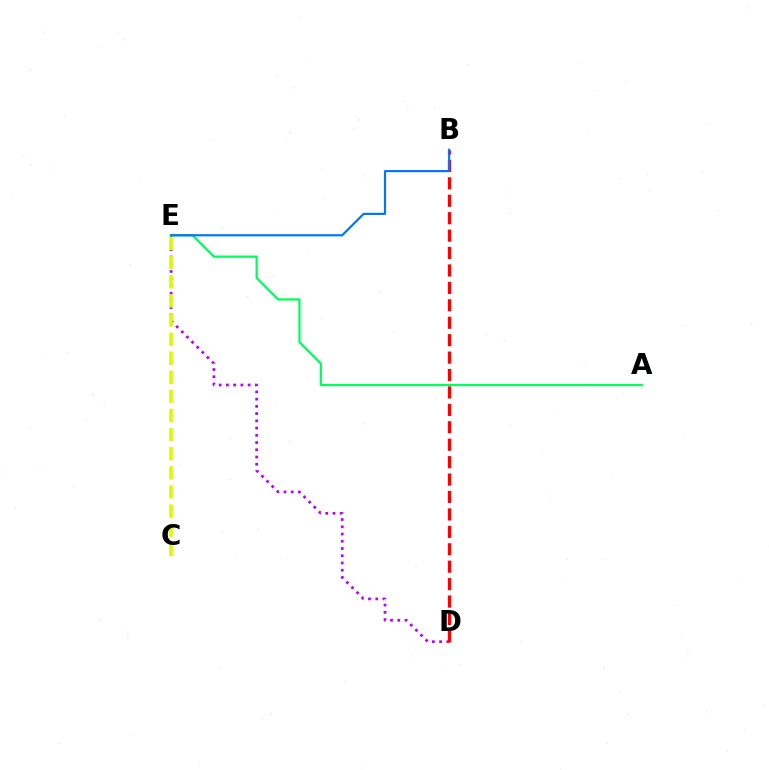{('D', 'E'): [{'color': '#b900ff', 'line_style': 'dotted', 'thickness': 1.97}], ('A', 'E'): [{'color': '#00ff5c', 'line_style': 'solid', 'thickness': 1.62}], ('B', 'D'): [{'color': '#ff0000', 'line_style': 'dashed', 'thickness': 2.37}], ('B', 'E'): [{'color': '#0074ff', 'line_style': 'solid', 'thickness': 1.56}], ('C', 'E'): [{'color': '#d1ff00', 'line_style': 'dashed', 'thickness': 2.6}]}